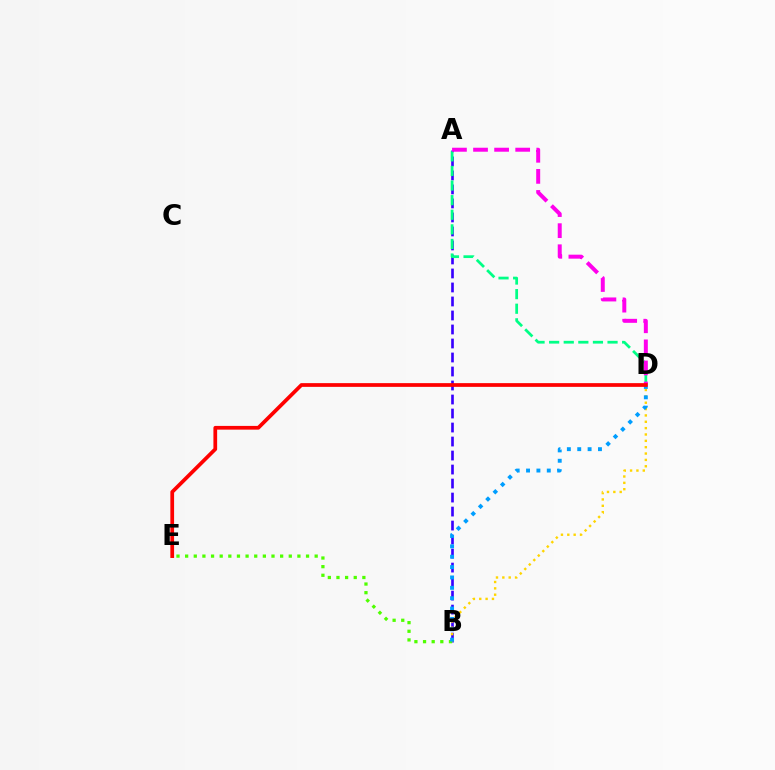{('A', 'B'): [{'color': '#3700ff', 'line_style': 'dashed', 'thickness': 1.9}], ('A', 'D'): [{'color': '#00ff86', 'line_style': 'dashed', 'thickness': 1.98}, {'color': '#ff00ed', 'line_style': 'dashed', 'thickness': 2.86}], ('B', 'D'): [{'color': '#ffd500', 'line_style': 'dotted', 'thickness': 1.73}, {'color': '#009eff', 'line_style': 'dotted', 'thickness': 2.82}], ('B', 'E'): [{'color': '#4fff00', 'line_style': 'dotted', 'thickness': 2.35}], ('D', 'E'): [{'color': '#ff0000', 'line_style': 'solid', 'thickness': 2.68}]}